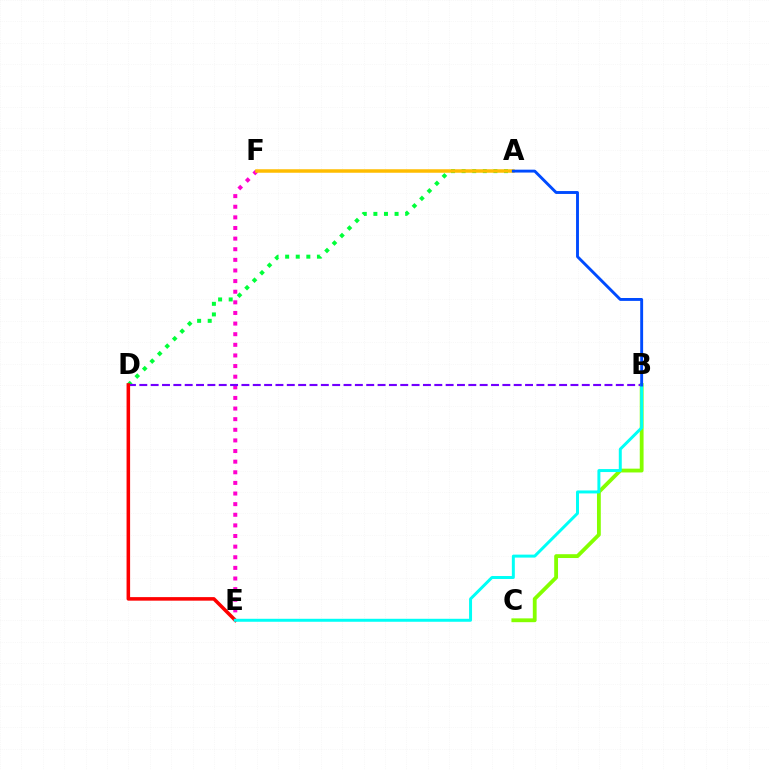{('B', 'C'): [{'color': '#84ff00', 'line_style': 'solid', 'thickness': 2.75}], ('E', 'F'): [{'color': '#ff00cf', 'line_style': 'dotted', 'thickness': 2.89}], ('A', 'D'): [{'color': '#00ff39', 'line_style': 'dotted', 'thickness': 2.88}], ('B', 'D'): [{'color': '#7200ff', 'line_style': 'dashed', 'thickness': 1.54}], ('D', 'E'): [{'color': '#ff0000', 'line_style': 'solid', 'thickness': 2.55}], ('A', 'F'): [{'color': '#ffbd00', 'line_style': 'solid', 'thickness': 2.52}], ('B', 'E'): [{'color': '#00fff6', 'line_style': 'solid', 'thickness': 2.14}], ('A', 'B'): [{'color': '#004bff', 'line_style': 'solid', 'thickness': 2.09}]}